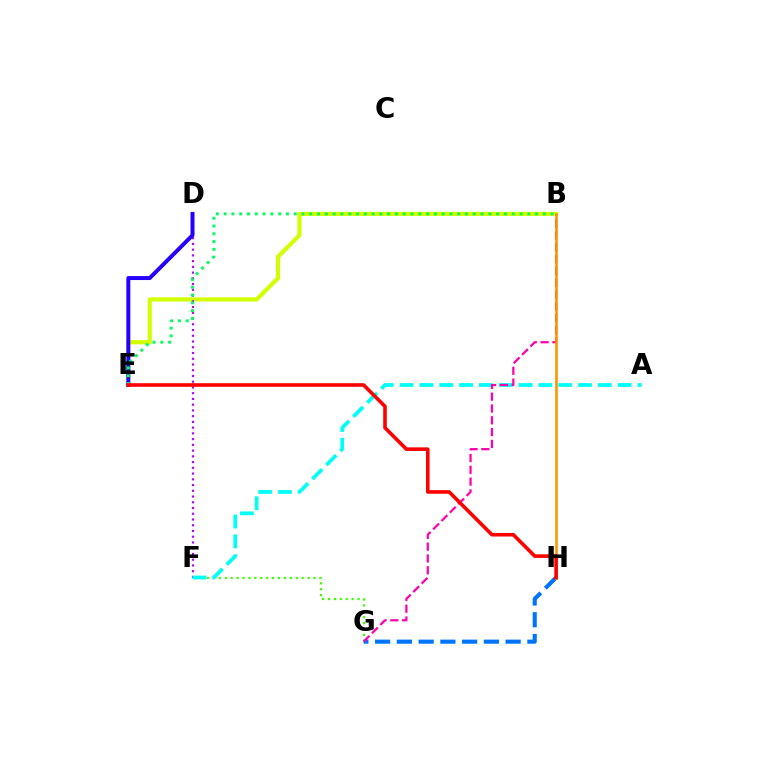{('B', 'E'): [{'color': '#d1ff00', 'line_style': 'solid', 'thickness': 2.98}, {'color': '#00ff5c', 'line_style': 'dotted', 'thickness': 2.12}], ('D', 'F'): [{'color': '#b900ff', 'line_style': 'dotted', 'thickness': 1.56}], ('G', 'H'): [{'color': '#0074ff', 'line_style': 'dashed', 'thickness': 2.96}], ('F', 'G'): [{'color': '#3dff00', 'line_style': 'dotted', 'thickness': 1.61}], ('D', 'E'): [{'color': '#2500ff', 'line_style': 'solid', 'thickness': 2.86}], ('A', 'F'): [{'color': '#00fff6', 'line_style': 'dashed', 'thickness': 2.69}], ('B', 'G'): [{'color': '#ff00ac', 'line_style': 'dashed', 'thickness': 1.61}], ('B', 'H'): [{'color': '#ff9400', 'line_style': 'solid', 'thickness': 1.88}], ('E', 'H'): [{'color': '#ff0000', 'line_style': 'solid', 'thickness': 2.59}]}